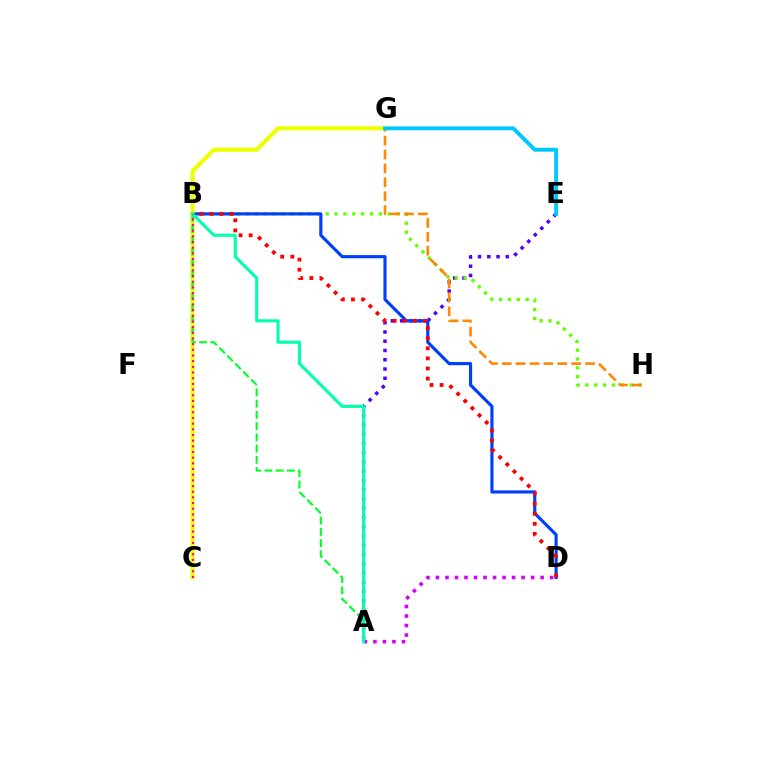{('A', 'D'): [{'color': '#d600ff', 'line_style': 'dotted', 'thickness': 2.59}], ('A', 'E'): [{'color': '#4f00ff', 'line_style': 'dotted', 'thickness': 2.51}], ('B', 'H'): [{'color': '#66ff00', 'line_style': 'dotted', 'thickness': 2.41}], ('B', 'D'): [{'color': '#003fff', 'line_style': 'solid', 'thickness': 2.27}, {'color': '#ff0000', 'line_style': 'dotted', 'thickness': 2.74}], ('C', 'G'): [{'color': '#eeff00', 'line_style': 'solid', 'thickness': 2.97}], ('G', 'H'): [{'color': '#ff8800', 'line_style': 'dashed', 'thickness': 1.89}], ('A', 'B'): [{'color': '#00ff27', 'line_style': 'dashed', 'thickness': 1.53}, {'color': '#00ffaf', 'line_style': 'solid', 'thickness': 2.21}], ('E', 'G'): [{'color': '#00c7ff', 'line_style': 'solid', 'thickness': 2.82}], ('B', 'C'): [{'color': '#ff00a0', 'line_style': 'dotted', 'thickness': 1.54}]}